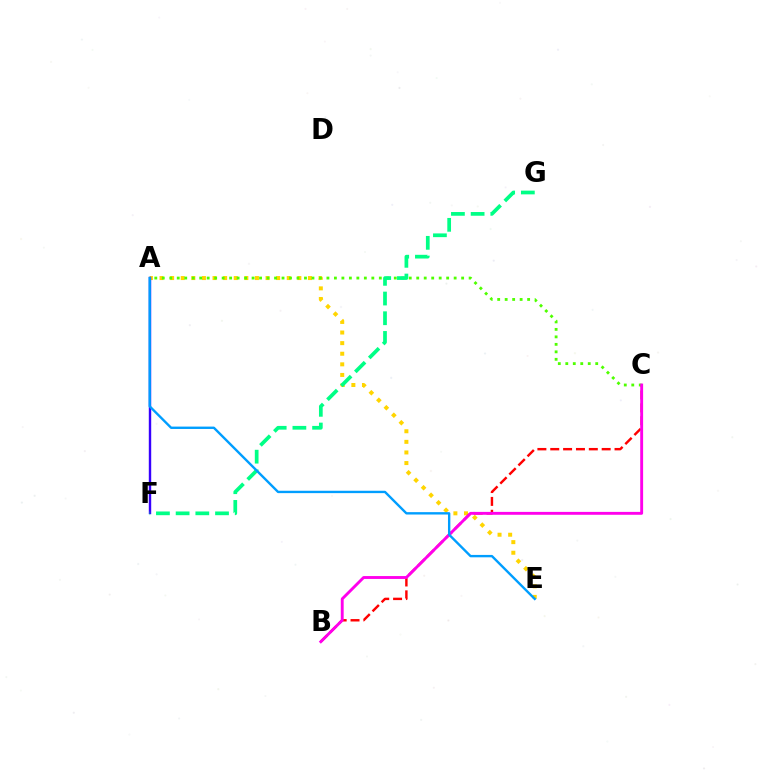{('A', 'E'): [{'color': '#ffd500', 'line_style': 'dotted', 'thickness': 2.88}, {'color': '#009eff', 'line_style': 'solid', 'thickness': 1.71}], ('A', 'F'): [{'color': '#3700ff', 'line_style': 'solid', 'thickness': 1.74}], ('B', 'C'): [{'color': '#ff0000', 'line_style': 'dashed', 'thickness': 1.75}, {'color': '#ff00ed', 'line_style': 'solid', 'thickness': 2.08}], ('A', 'C'): [{'color': '#4fff00', 'line_style': 'dotted', 'thickness': 2.03}], ('F', 'G'): [{'color': '#00ff86', 'line_style': 'dashed', 'thickness': 2.68}]}